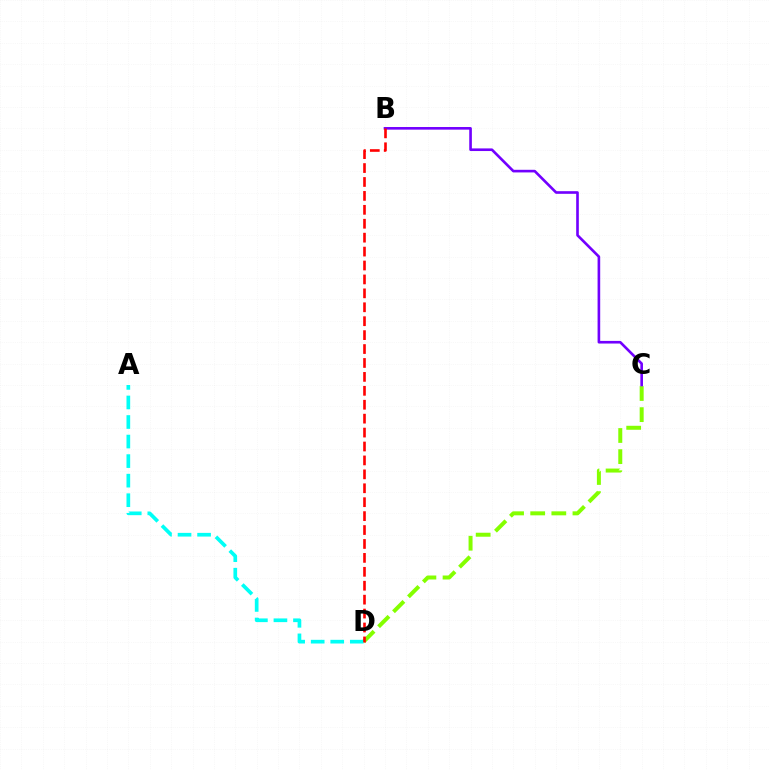{('C', 'D'): [{'color': '#84ff00', 'line_style': 'dashed', 'thickness': 2.87}], ('B', 'C'): [{'color': '#7200ff', 'line_style': 'solid', 'thickness': 1.89}], ('A', 'D'): [{'color': '#00fff6', 'line_style': 'dashed', 'thickness': 2.66}], ('B', 'D'): [{'color': '#ff0000', 'line_style': 'dashed', 'thickness': 1.89}]}